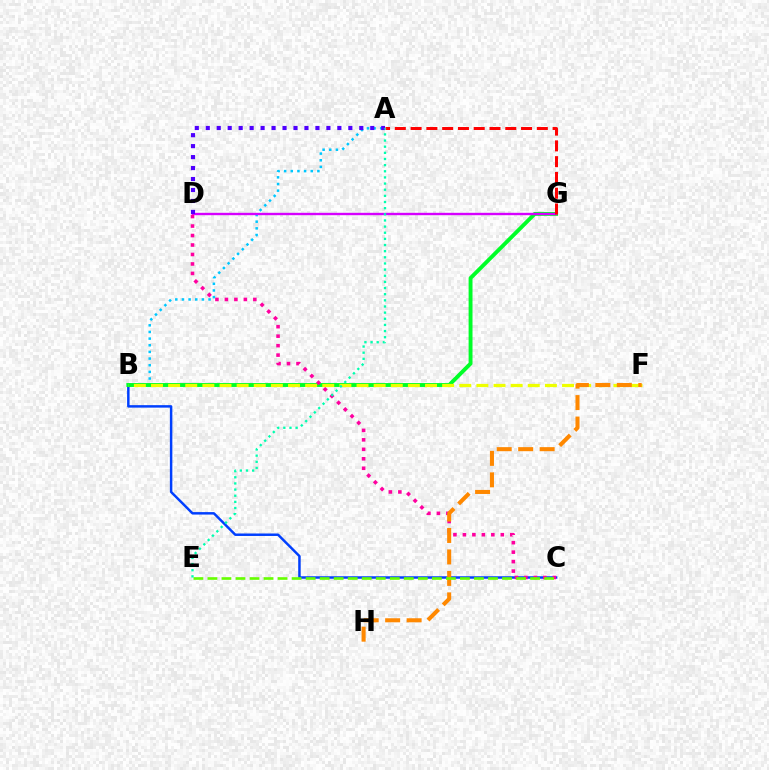{('A', 'B'): [{'color': '#00c7ff', 'line_style': 'dotted', 'thickness': 1.81}], ('B', 'C'): [{'color': '#003fff', 'line_style': 'solid', 'thickness': 1.78}], ('B', 'G'): [{'color': '#00ff27', 'line_style': 'solid', 'thickness': 2.81}], ('D', 'G'): [{'color': '#d600ff', 'line_style': 'solid', 'thickness': 1.71}], ('C', 'D'): [{'color': '#ff00a0', 'line_style': 'dotted', 'thickness': 2.58}], ('B', 'F'): [{'color': '#eeff00', 'line_style': 'dashed', 'thickness': 2.33}], ('F', 'H'): [{'color': '#ff8800', 'line_style': 'dashed', 'thickness': 2.92}], ('A', 'G'): [{'color': '#ff0000', 'line_style': 'dashed', 'thickness': 2.14}], ('A', 'D'): [{'color': '#4f00ff', 'line_style': 'dotted', 'thickness': 2.98}], ('C', 'E'): [{'color': '#66ff00', 'line_style': 'dashed', 'thickness': 1.91}], ('A', 'E'): [{'color': '#00ffaf', 'line_style': 'dotted', 'thickness': 1.67}]}